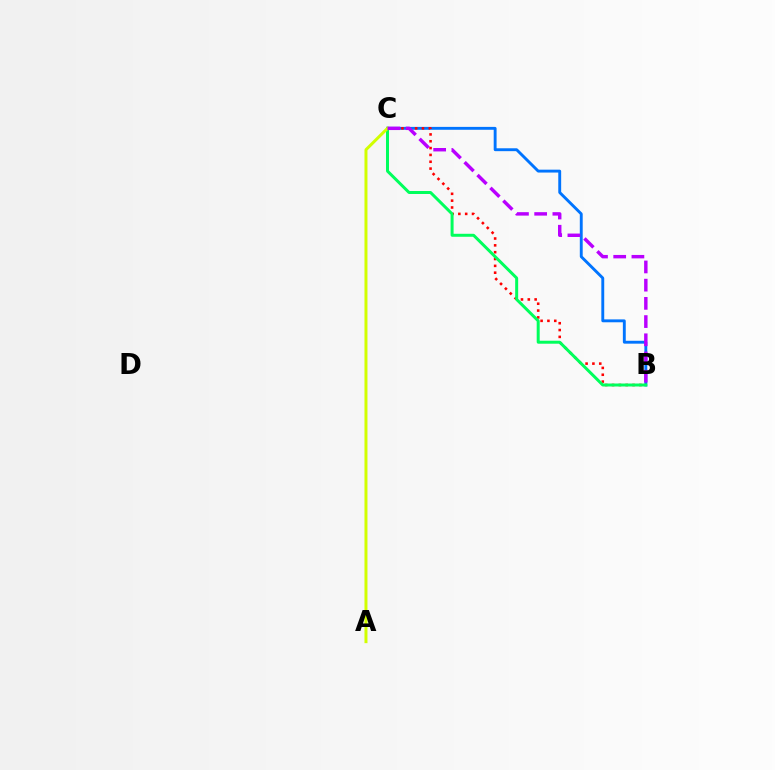{('B', 'C'): [{'color': '#0074ff', 'line_style': 'solid', 'thickness': 2.08}, {'color': '#ff0000', 'line_style': 'dotted', 'thickness': 1.86}, {'color': '#00ff5c', 'line_style': 'solid', 'thickness': 2.15}, {'color': '#b900ff', 'line_style': 'dashed', 'thickness': 2.47}], ('A', 'C'): [{'color': '#d1ff00', 'line_style': 'solid', 'thickness': 2.15}]}